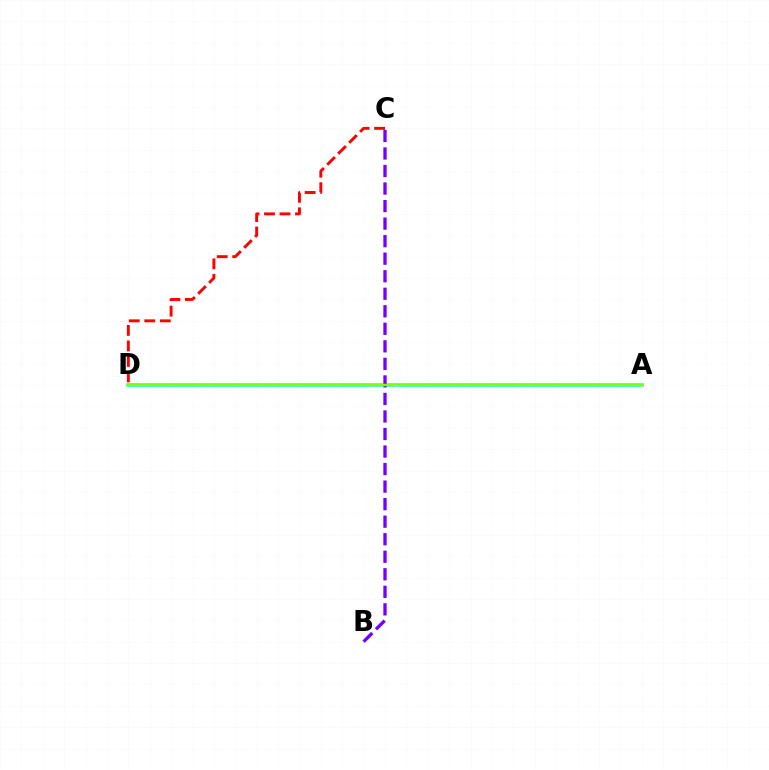{('A', 'D'): [{'color': '#00fff6', 'line_style': 'solid', 'thickness': 2.52}, {'color': '#84ff00', 'line_style': 'solid', 'thickness': 1.79}], ('C', 'D'): [{'color': '#ff0000', 'line_style': 'dashed', 'thickness': 2.11}], ('B', 'C'): [{'color': '#7200ff', 'line_style': 'dashed', 'thickness': 2.38}]}